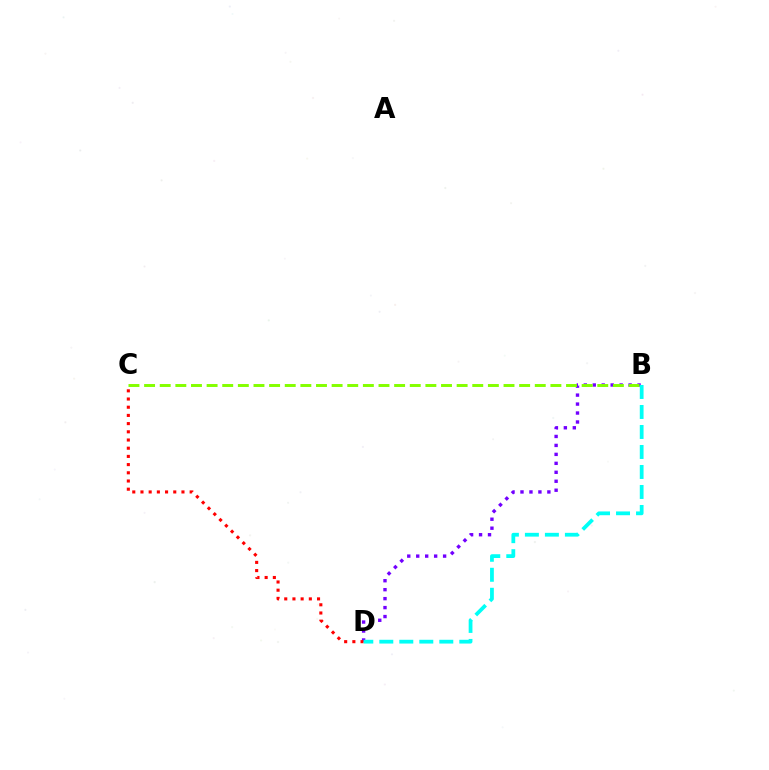{('B', 'D'): [{'color': '#7200ff', 'line_style': 'dotted', 'thickness': 2.43}, {'color': '#00fff6', 'line_style': 'dashed', 'thickness': 2.72}], ('C', 'D'): [{'color': '#ff0000', 'line_style': 'dotted', 'thickness': 2.23}], ('B', 'C'): [{'color': '#84ff00', 'line_style': 'dashed', 'thickness': 2.12}]}